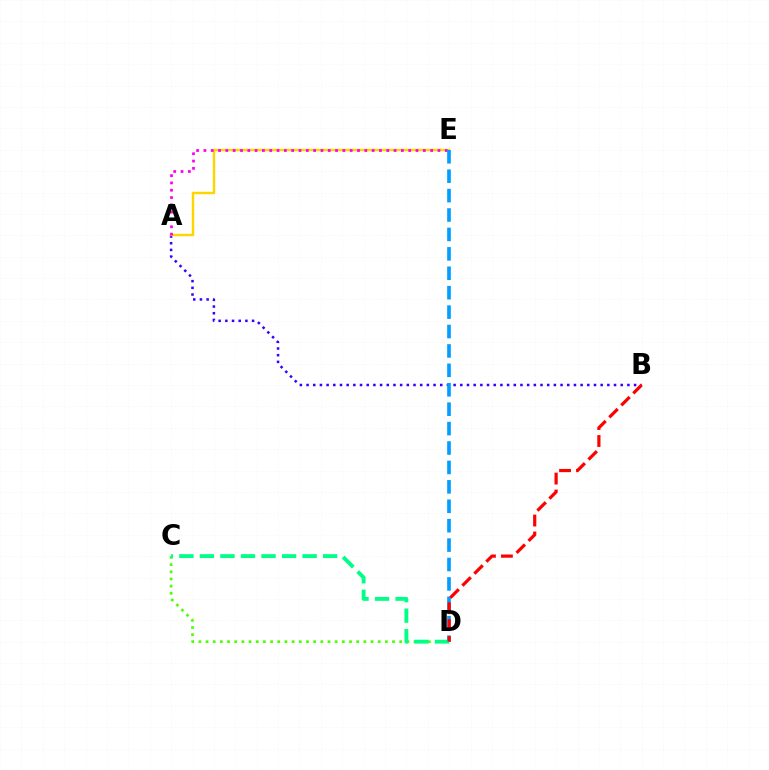{('A', 'B'): [{'color': '#3700ff', 'line_style': 'dotted', 'thickness': 1.82}], ('C', 'D'): [{'color': '#4fff00', 'line_style': 'dotted', 'thickness': 1.95}, {'color': '#00ff86', 'line_style': 'dashed', 'thickness': 2.79}], ('A', 'E'): [{'color': '#ffd500', 'line_style': 'solid', 'thickness': 1.76}, {'color': '#ff00ed', 'line_style': 'dotted', 'thickness': 1.99}], ('D', 'E'): [{'color': '#009eff', 'line_style': 'dashed', 'thickness': 2.64}], ('B', 'D'): [{'color': '#ff0000', 'line_style': 'dashed', 'thickness': 2.3}]}